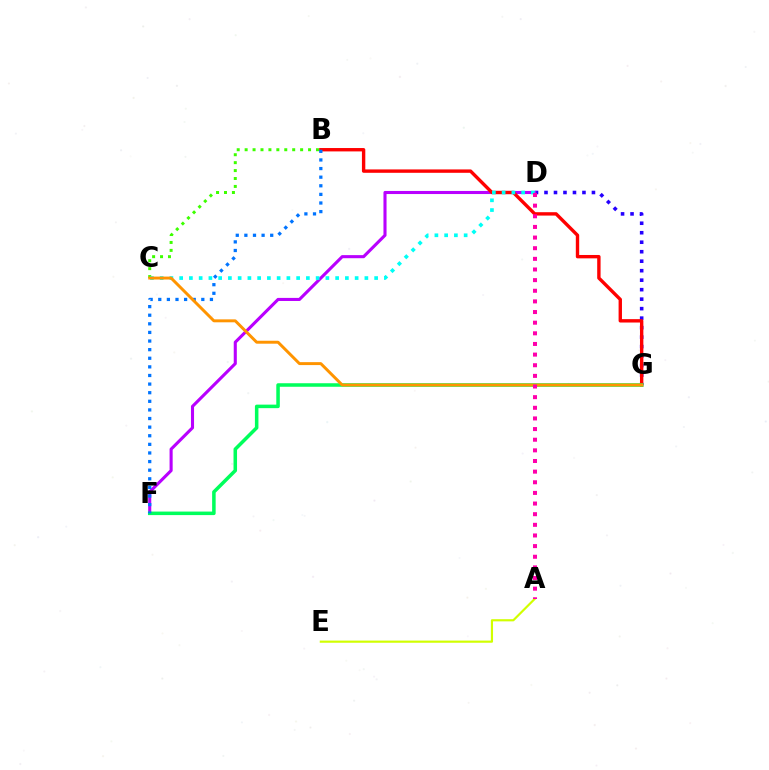{('D', 'G'): [{'color': '#2500ff', 'line_style': 'dotted', 'thickness': 2.58}], ('A', 'E'): [{'color': '#d1ff00', 'line_style': 'solid', 'thickness': 1.56}], ('D', 'F'): [{'color': '#b900ff', 'line_style': 'solid', 'thickness': 2.22}], ('B', 'C'): [{'color': '#3dff00', 'line_style': 'dotted', 'thickness': 2.15}], ('B', 'G'): [{'color': '#ff0000', 'line_style': 'solid', 'thickness': 2.43}], ('C', 'D'): [{'color': '#00fff6', 'line_style': 'dotted', 'thickness': 2.65}], ('F', 'G'): [{'color': '#00ff5c', 'line_style': 'solid', 'thickness': 2.54}], ('B', 'F'): [{'color': '#0074ff', 'line_style': 'dotted', 'thickness': 2.34}], ('C', 'G'): [{'color': '#ff9400', 'line_style': 'solid', 'thickness': 2.12}], ('A', 'D'): [{'color': '#ff00ac', 'line_style': 'dotted', 'thickness': 2.89}]}